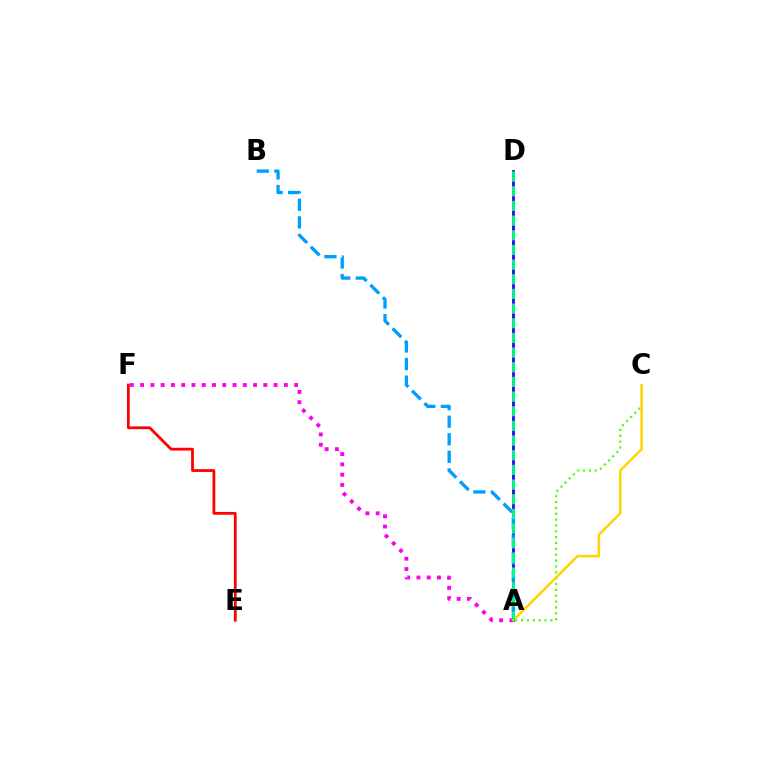{('A', 'D'): [{'color': '#3700ff', 'line_style': 'solid', 'thickness': 2.04}, {'color': '#00ff86', 'line_style': 'dashed', 'thickness': 1.99}], ('A', 'F'): [{'color': '#ff00ed', 'line_style': 'dotted', 'thickness': 2.79}], ('A', 'C'): [{'color': '#4fff00', 'line_style': 'dotted', 'thickness': 1.59}, {'color': '#ffd500', 'line_style': 'solid', 'thickness': 1.81}], ('A', 'B'): [{'color': '#009eff', 'line_style': 'dashed', 'thickness': 2.39}], ('E', 'F'): [{'color': '#ff0000', 'line_style': 'solid', 'thickness': 2.0}]}